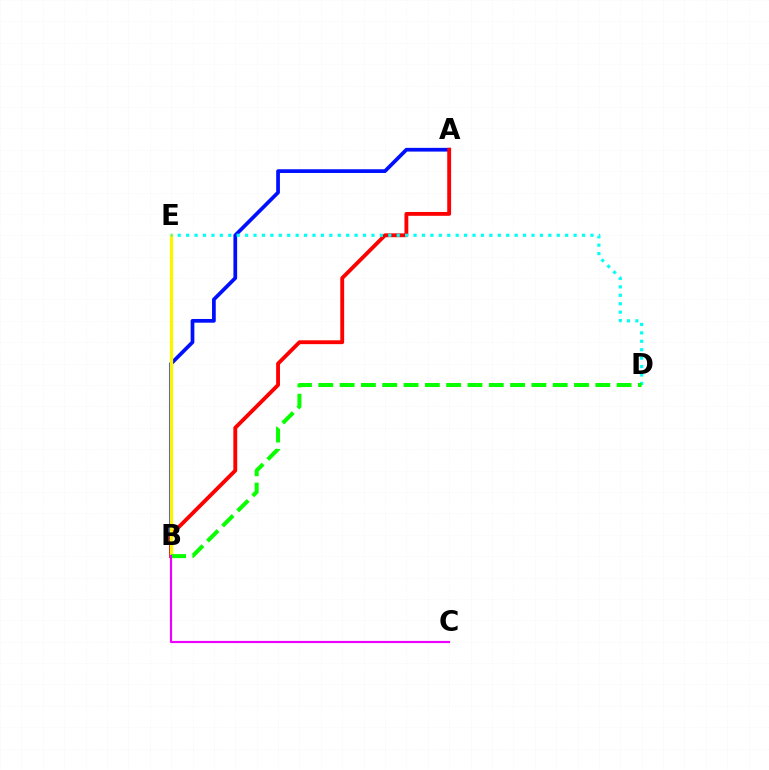{('A', 'B'): [{'color': '#0010ff', 'line_style': 'solid', 'thickness': 2.68}, {'color': '#ff0000', 'line_style': 'solid', 'thickness': 2.77}], ('B', 'E'): [{'color': '#fcf500', 'line_style': 'solid', 'thickness': 2.36}], ('D', 'E'): [{'color': '#00fff6', 'line_style': 'dotted', 'thickness': 2.29}], ('B', 'D'): [{'color': '#08ff00', 'line_style': 'dashed', 'thickness': 2.89}], ('B', 'C'): [{'color': '#ee00ff', 'line_style': 'solid', 'thickness': 1.57}]}